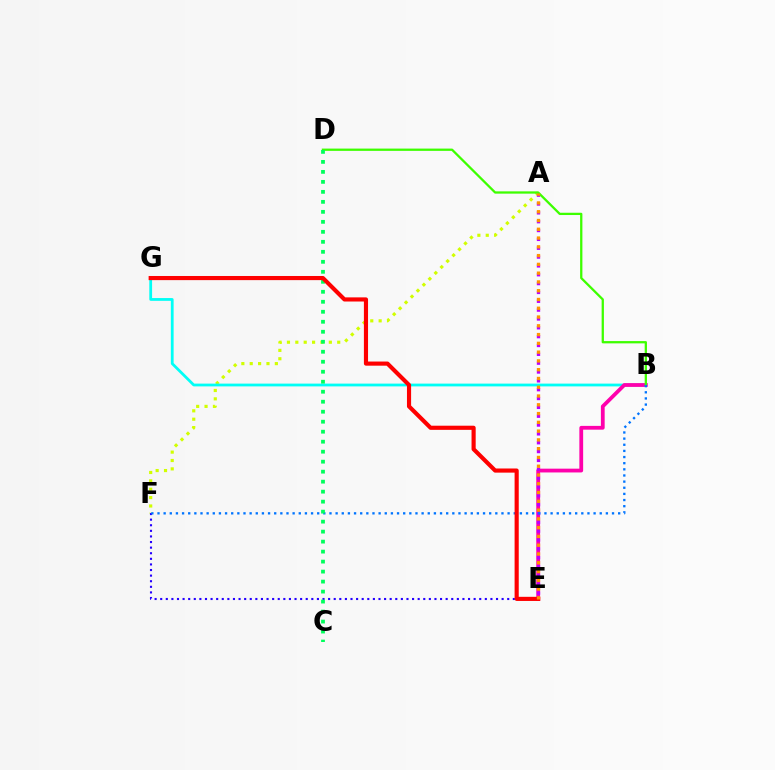{('A', 'F'): [{'color': '#d1ff00', 'line_style': 'dotted', 'thickness': 2.28}], ('B', 'G'): [{'color': '#00fff6', 'line_style': 'solid', 'thickness': 2.0}], ('B', 'E'): [{'color': '#ff00ac', 'line_style': 'solid', 'thickness': 2.72}], ('E', 'F'): [{'color': '#2500ff', 'line_style': 'dotted', 'thickness': 1.52}], ('A', 'E'): [{'color': '#b900ff', 'line_style': 'dotted', 'thickness': 2.4}, {'color': '#ff9400', 'line_style': 'dotted', 'thickness': 2.38}], ('B', 'D'): [{'color': '#3dff00', 'line_style': 'solid', 'thickness': 1.64}], ('B', 'F'): [{'color': '#0074ff', 'line_style': 'dotted', 'thickness': 1.67}], ('C', 'D'): [{'color': '#00ff5c', 'line_style': 'dotted', 'thickness': 2.72}], ('E', 'G'): [{'color': '#ff0000', 'line_style': 'solid', 'thickness': 2.98}]}